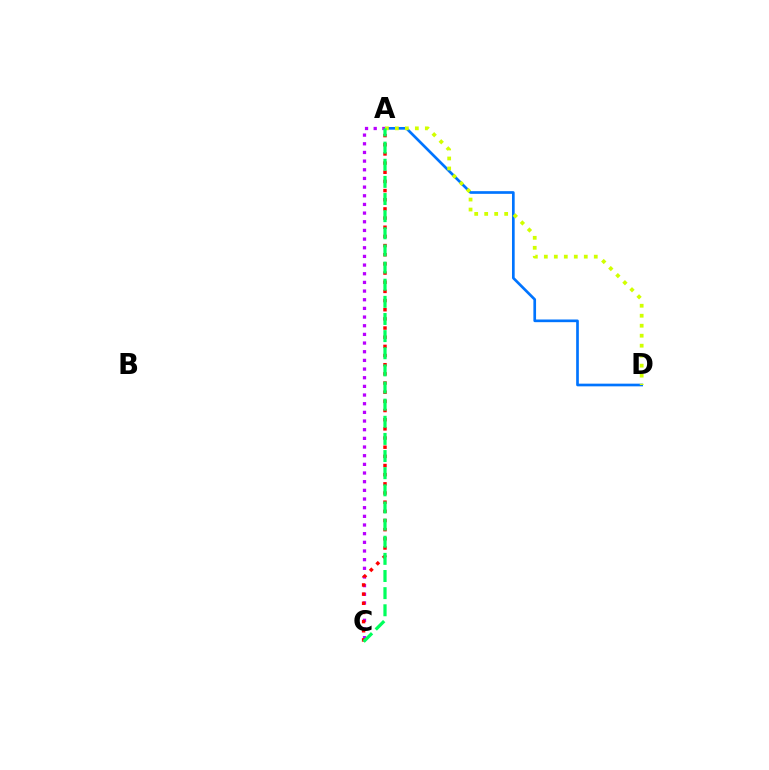{('A', 'D'): [{'color': '#0074ff', 'line_style': 'solid', 'thickness': 1.93}, {'color': '#d1ff00', 'line_style': 'dotted', 'thickness': 2.71}], ('A', 'C'): [{'color': '#b900ff', 'line_style': 'dotted', 'thickness': 2.35}, {'color': '#ff0000', 'line_style': 'dotted', 'thickness': 2.49}, {'color': '#00ff5c', 'line_style': 'dashed', 'thickness': 2.33}]}